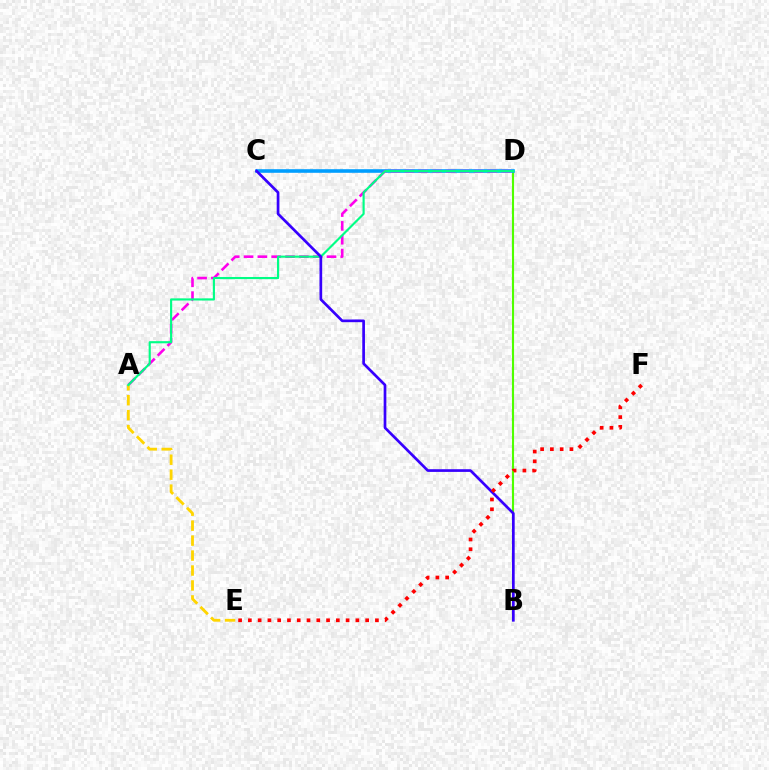{('B', 'D'): [{'color': '#4fff00', 'line_style': 'solid', 'thickness': 1.52}], ('C', 'D'): [{'color': '#009eff', 'line_style': 'solid', 'thickness': 2.59}], ('A', 'D'): [{'color': '#ff00ed', 'line_style': 'dashed', 'thickness': 1.88}, {'color': '#00ff86', 'line_style': 'solid', 'thickness': 1.55}], ('A', 'E'): [{'color': '#ffd500', 'line_style': 'dashed', 'thickness': 2.03}], ('B', 'C'): [{'color': '#3700ff', 'line_style': 'solid', 'thickness': 1.94}], ('E', 'F'): [{'color': '#ff0000', 'line_style': 'dotted', 'thickness': 2.66}]}